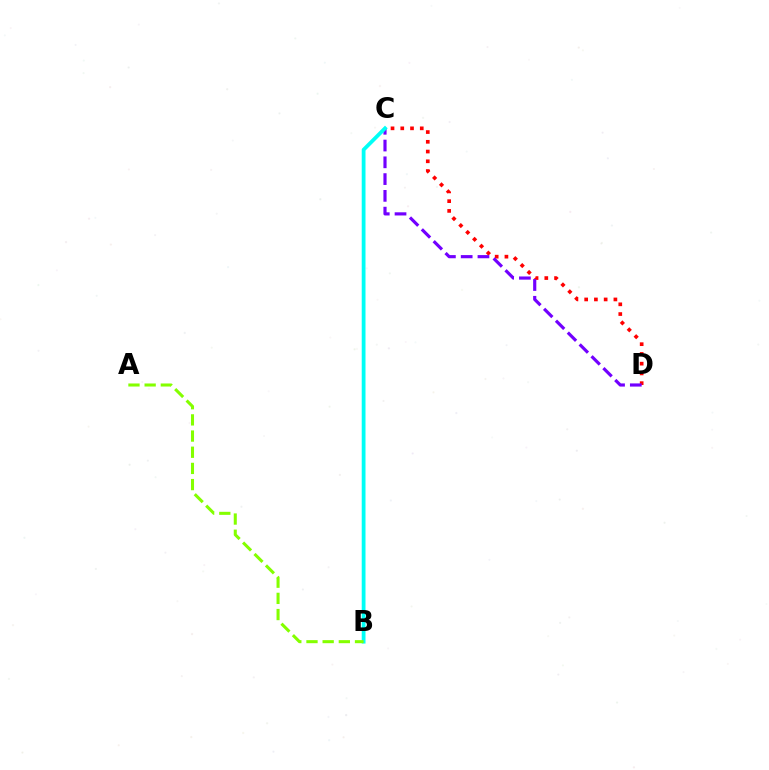{('C', 'D'): [{'color': '#ff0000', 'line_style': 'dotted', 'thickness': 2.65}, {'color': '#7200ff', 'line_style': 'dashed', 'thickness': 2.28}], ('B', 'C'): [{'color': '#00fff6', 'line_style': 'solid', 'thickness': 2.73}], ('A', 'B'): [{'color': '#84ff00', 'line_style': 'dashed', 'thickness': 2.2}]}